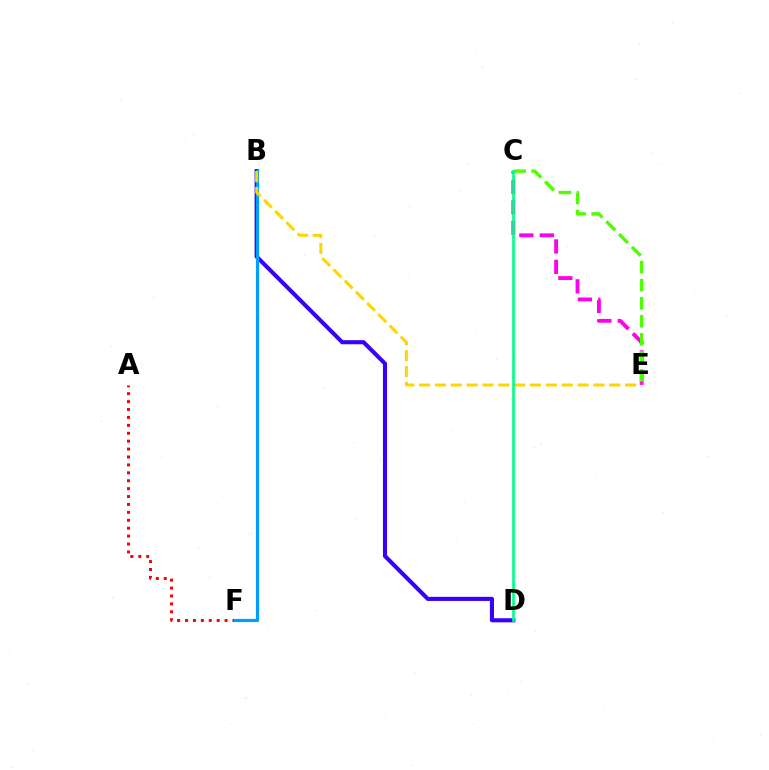{('A', 'F'): [{'color': '#ff0000', 'line_style': 'dotted', 'thickness': 2.15}], ('C', 'E'): [{'color': '#ff00ed', 'line_style': 'dashed', 'thickness': 2.78}, {'color': '#4fff00', 'line_style': 'dashed', 'thickness': 2.45}], ('B', 'D'): [{'color': '#3700ff', 'line_style': 'solid', 'thickness': 2.95}], ('B', 'F'): [{'color': '#009eff', 'line_style': 'solid', 'thickness': 2.3}], ('B', 'E'): [{'color': '#ffd500', 'line_style': 'dashed', 'thickness': 2.15}], ('C', 'D'): [{'color': '#00ff86', 'line_style': 'solid', 'thickness': 1.9}]}